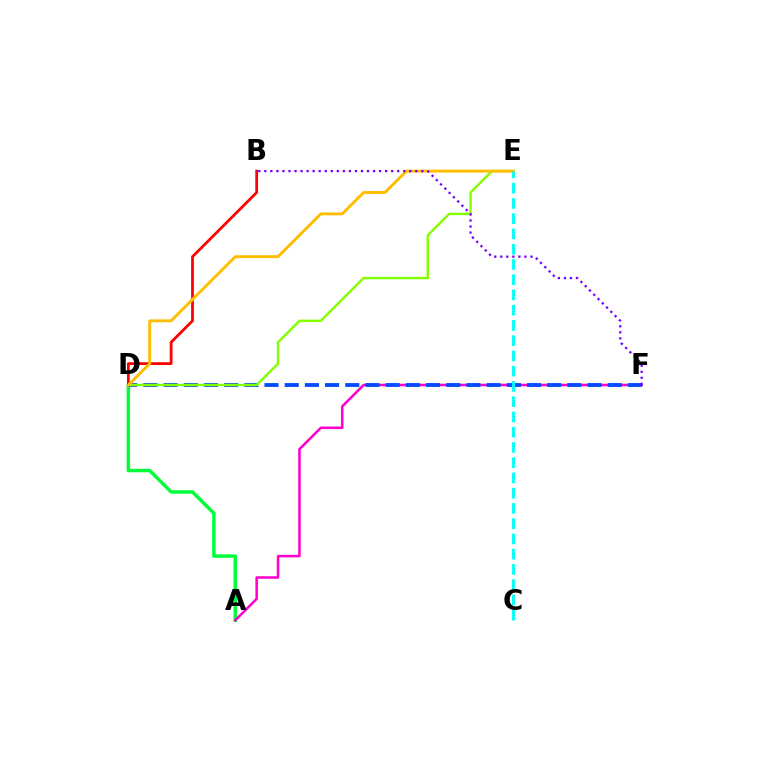{('A', 'D'): [{'color': '#00ff39', 'line_style': 'solid', 'thickness': 2.48}], ('A', 'F'): [{'color': '#ff00cf', 'line_style': 'solid', 'thickness': 1.83}], ('D', 'F'): [{'color': '#004bff', 'line_style': 'dashed', 'thickness': 2.74}], ('D', 'E'): [{'color': '#84ff00', 'line_style': 'solid', 'thickness': 1.76}, {'color': '#ffbd00', 'line_style': 'solid', 'thickness': 2.09}], ('B', 'D'): [{'color': '#ff0000', 'line_style': 'solid', 'thickness': 1.99}], ('B', 'F'): [{'color': '#7200ff', 'line_style': 'dotted', 'thickness': 1.64}], ('C', 'E'): [{'color': '#00fff6', 'line_style': 'dashed', 'thickness': 2.07}]}